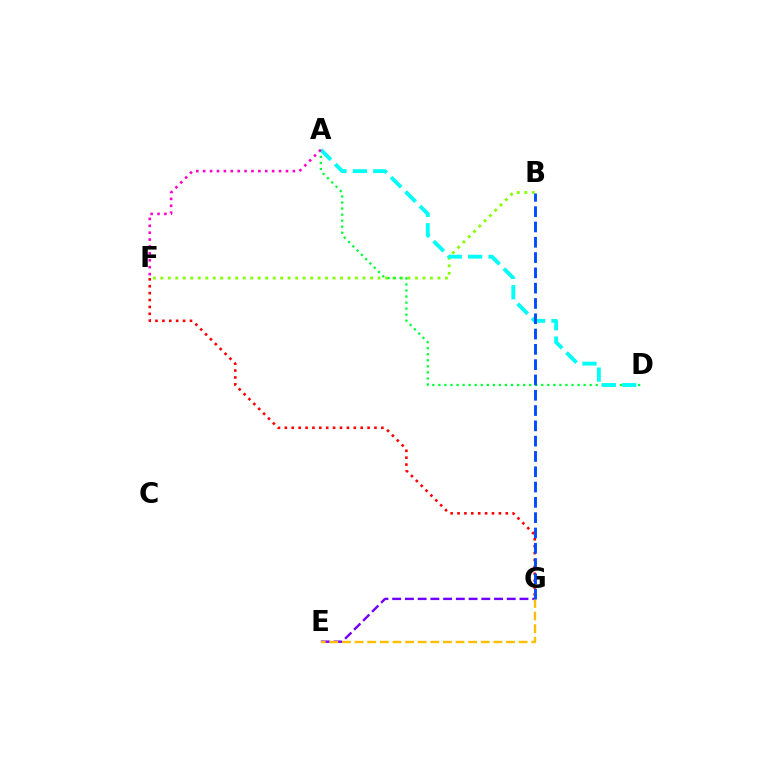{('B', 'F'): [{'color': '#84ff00', 'line_style': 'dotted', 'thickness': 2.04}], ('A', 'D'): [{'color': '#00ff39', 'line_style': 'dotted', 'thickness': 1.64}, {'color': '#00fff6', 'line_style': 'dashed', 'thickness': 2.77}], ('F', 'G'): [{'color': '#ff0000', 'line_style': 'dotted', 'thickness': 1.87}], ('E', 'G'): [{'color': '#7200ff', 'line_style': 'dashed', 'thickness': 1.73}, {'color': '#ffbd00', 'line_style': 'dashed', 'thickness': 1.71}], ('A', 'F'): [{'color': '#ff00cf', 'line_style': 'dotted', 'thickness': 1.87}], ('B', 'G'): [{'color': '#004bff', 'line_style': 'dashed', 'thickness': 2.08}]}